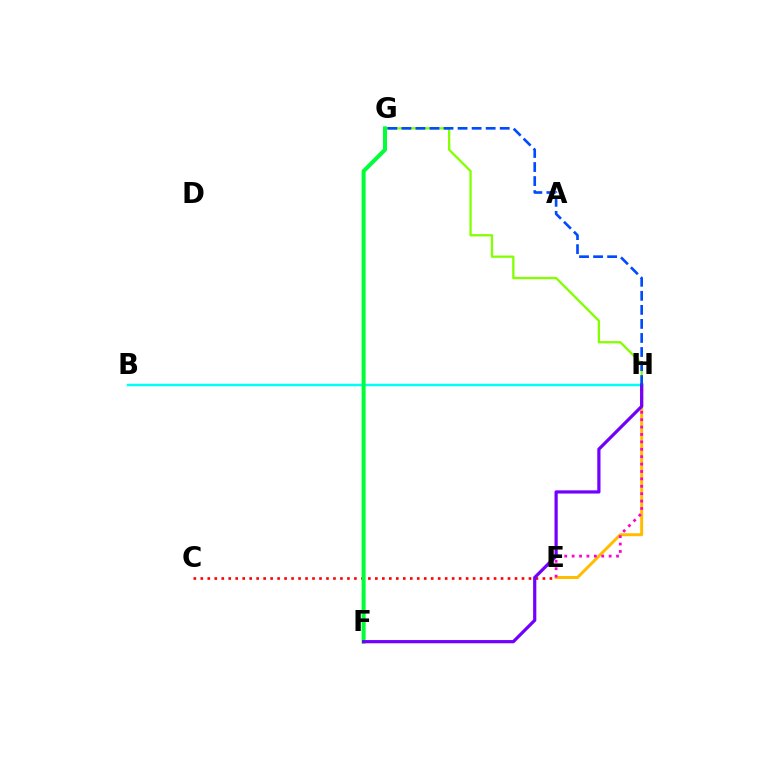{('G', 'H'): [{'color': '#84ff00', 'line_style': 'solid', 'thickness': 1.65}, {'color': '#004bff', 'line_style': 'dashed', 'thickness': 1.91}], ('E', 'H'): [{'color': '#ffbd00', 'line_style': 'solid', 'thickness': 2.16}, {'color': '#ff00cf', 'line_style': 'dotted', 'thickness': 2.01}], ('B', 'H'): [{'color': '#00fff6', 'line_style': 'solid', 'thickness': 1.79}], ('C', 'E'): [{'color': '#ff0000', 'line_style': 'dotted', 'thickness': 1.9}], ('F', 'G'): [{'color': '#00ff39', 'line_style': 'solid', 'thickness': 2.89}], ('F', 'H'): [{'color': '#7200ff', 'line_style': 'solid', 'thickness': 2.31}]}